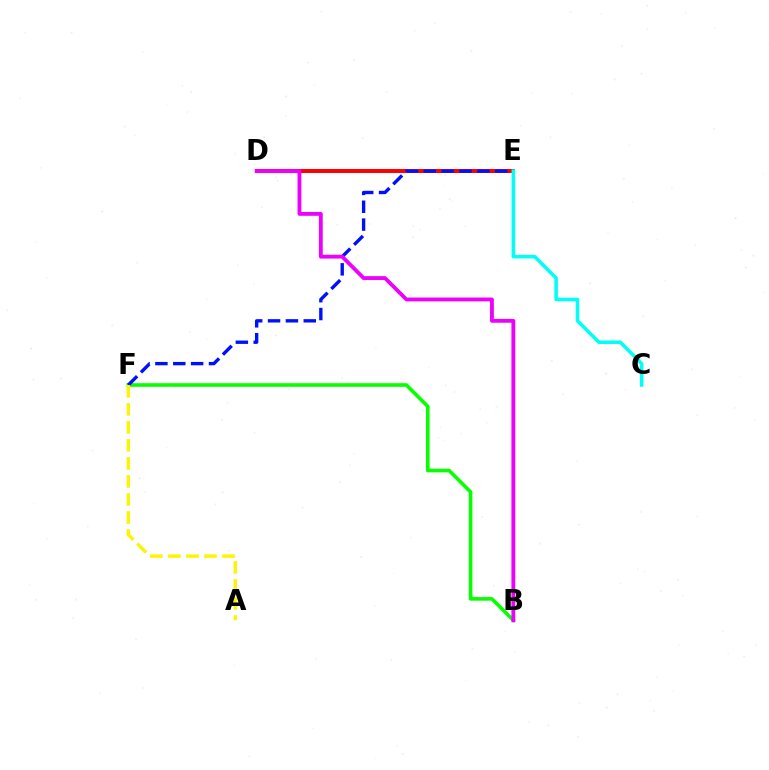{('D', 'E'): [{'color': '#ff0000', 'line_style': 'solid', 'thickness': 2.86}], ('B', 'F'): [{'color': '#08ff00', 'line_style': 'solid', 'thickness': 2.6}], ('E', 'F'): [{'color': '#0010ff', 'line_style': 'dashed', 'thickness': 2.43}], ('C', 'E'): [{'color': '#00fff6', 'line_style': 'solid', 'thickness': 2.55}], ('A', 'F'): [{'color': '#fcf500', 'line_style': 'dashed', 'thickness': 2.45}], ('B', 'D'): [{'color': '#ee00ff', 'line_style': 'solid', 'thickness': 2.75}]}